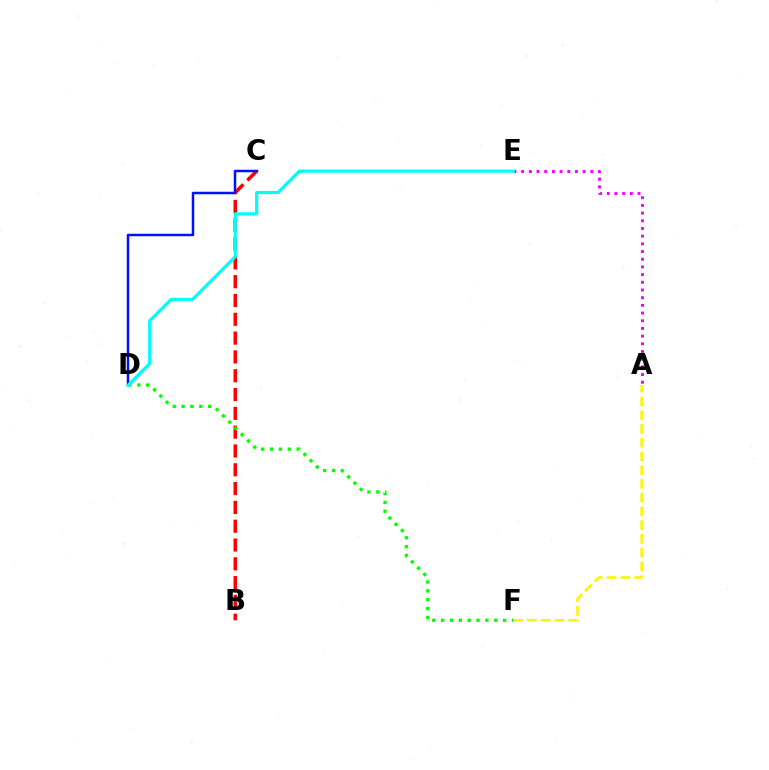{('A', 'F'): [{'color': '#fcf500', 'line_style': 'dashed', 'thickness': 1.87}], ('B', 'C'): [{'color': '#ff0000', 'line_style': 'dashed', 'thickness': 2.56}], ('A', 'E'): [{'color': '#ee00ff', 'line_style': 'dotted', 'thickness': 2.09}], ('D', 'F'): [{'color': '#08ff00', 'line_style': 'dotted', 'thickness': 2.4}], ('C', 'D'): [{'color': '#0010ff', 'line_style': 'solid', 'thickness': 1.8}], ('D', 'E'): [{'color': '#00fff6', 'line_style': 'solid', 'thickness': 2.33}]}